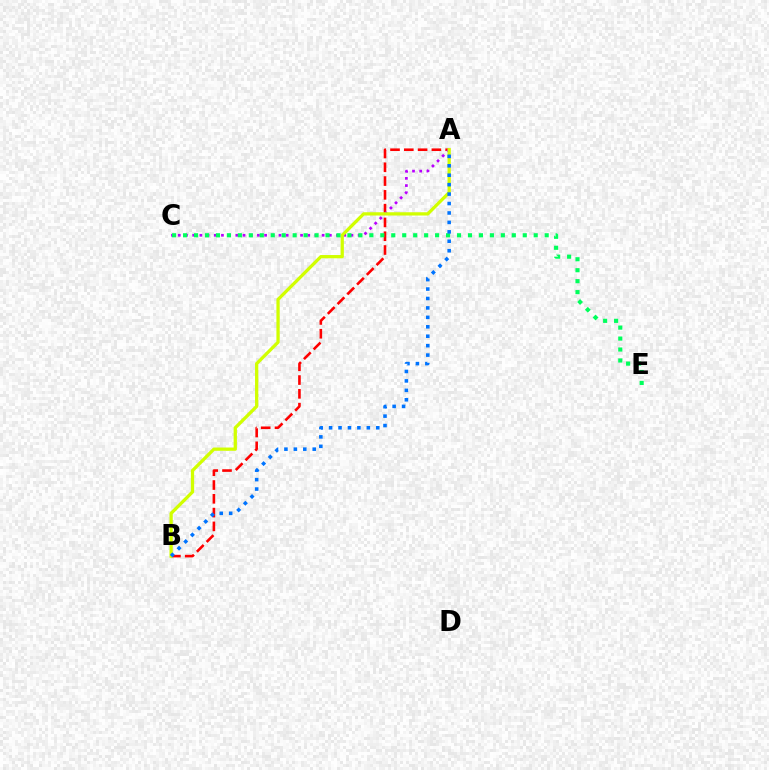{('A', 'B'): [{'color': '#ff0000', 'line_style': 'dashed', 'thickness': 1.87}, {'color': '#d1ff00', 'line_style': 'solid', 'thickness': 2.36}, {'color': '#0074ff', 'line_style': 'dotted', 'thickness': 2.56}], ('A', 'C'): [{'color': '#b900ff', 'line_style': 'dotted', 'thickness': 1.95}], ('C', 'E'): [{'color': '#00ff5c', 'line_style': 'dotted', 'thickness': 2.98}]}